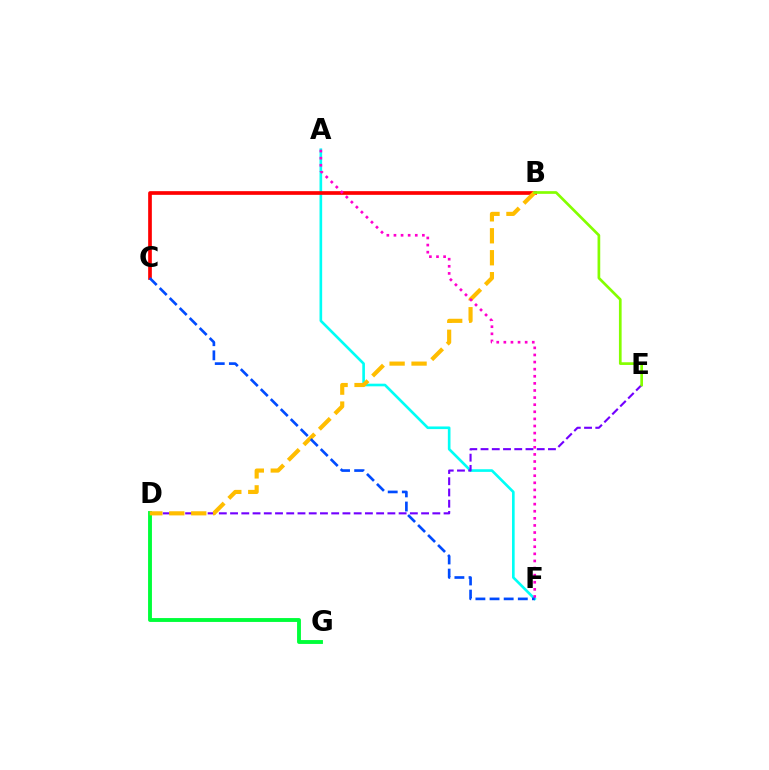{('D', 'G'): [{'color': '#00ff39', 'line_style': 'solid', 'thickness': 2.79}], ('A', 'F'): [{'color': '#00fff6', 'line_style': 'solid', 'thickness': 1.9}, {'color': '#ff00cf', 'line_style': 'dotted', 'thickness': 1.93}], ('B', 'C'): [{'color': '#ff0000', 'line_style': 'solid', 'thickness': 2.65}], ('D', 'E'): [{'color': '#7200ff', 'line_style': 'dashed', 'thickness': 1.53}], ('B', 'D'): [{'color': '#ffbd00', 'line_style': 'dashed', 'thickness': 2.98}], ('B', 'E'): [{'color': '#84ff00', 'line_style': 'solid', 'thickness': 1.94}], ('C', 'F'): [{'color': '#004bff', 'line_style': 'dashed', 'thickness': 1.92}]}